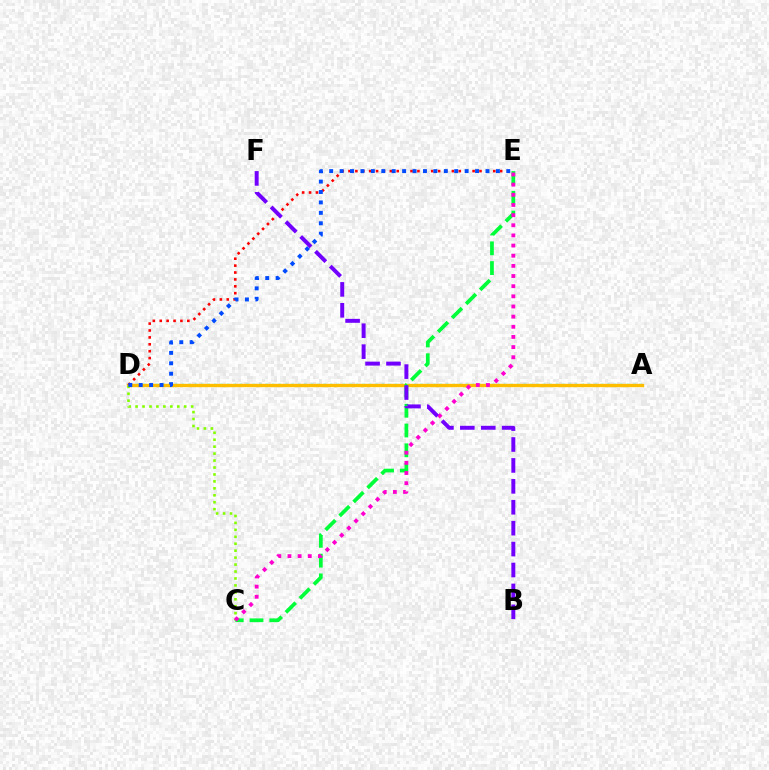{('A', 'D'): [{'color': '#00fff6', 'line_style': 'dotted', 'thickness': 1.75}, {'color': '#ffbd00', 'line_style': 'solid', 'thickness': 2.41}], ('C', 'D'): [{'color': '#84ff00', 'line_style': 'dotted', 'thickness': 1.89}], ('C', 'E'): [{'color': '#00ff39', 'line_style': 'dashed', 'thickness': 2.69}, {'color': '#ff00cf', 'line_style': 'dotted', 'thickness': 2.76}], ('D', 'E'): [{'color': '#ff0000', 'line_style': 'dotted', 'thickness': 1.87}, {'color': '#004bff', 'line_style': 'dotted', 'thickness': 2.83}], ('B', 'F'): [{'color': '#7200ff', 'line_style': 'dashed', 'thickness': 2.84}]}